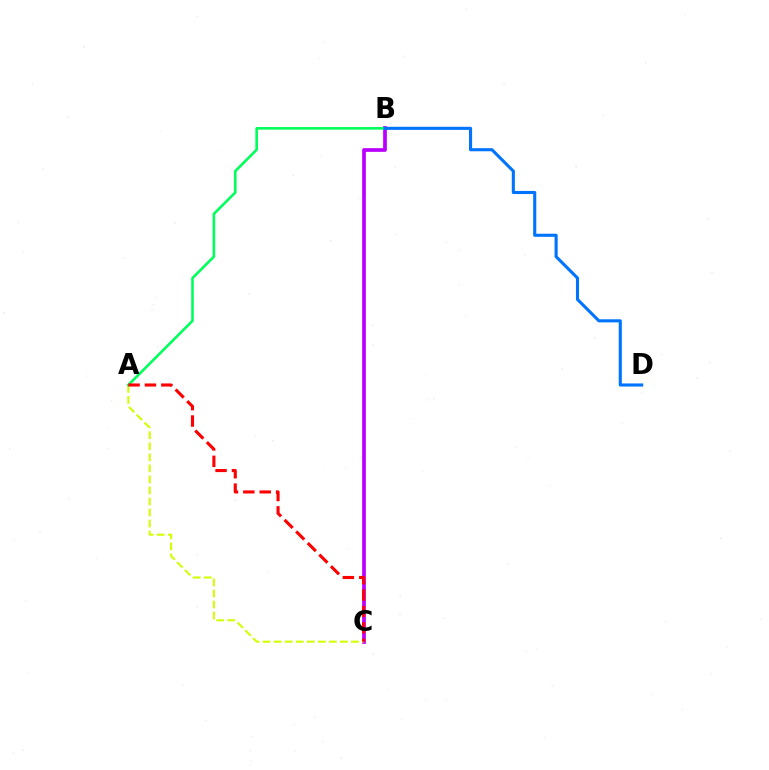{('B', 'C'): [{'color': '#b900ff', 'line_style': 'solid', 'thickness': 2.67}], ('A', 'C'): [{'color': '#d1ff00', 'line_style': 'dashed', 'thickness': 1.5}, {'color': '#ff0000', 'line_style': 'dashed', 'thickness': 2.23}], ('A', 'B'): [{'color': '#00ff5c', 'line_style': 'solid', 'thickness': 1.89}], ('B', 'D'): [{'color': '#0074ff', 'line_style': 'solid', 'thickness': 2.23}]}